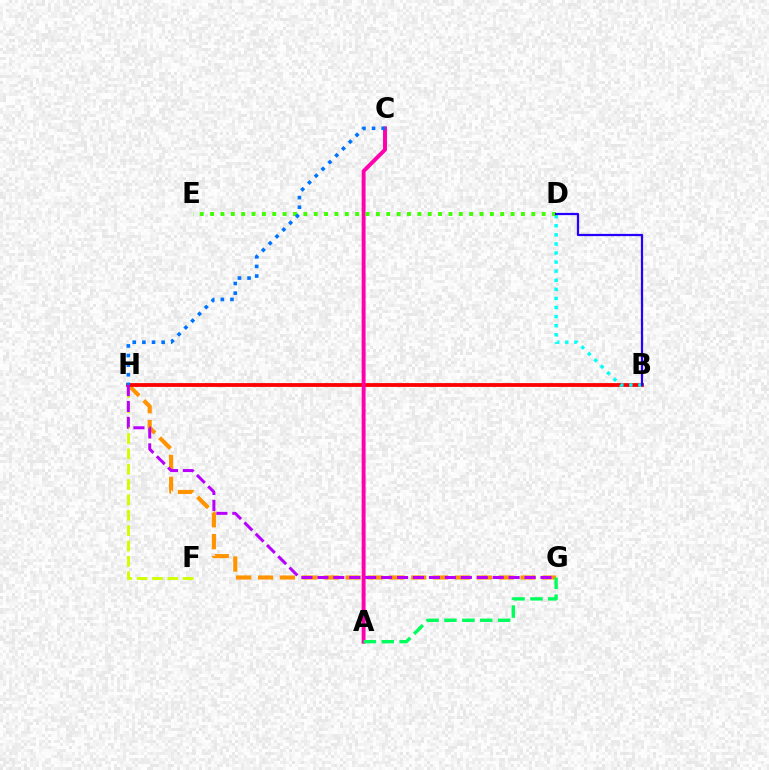{('G', 'H'): [{'color': '#ff9400', 'line_style': 'dashed', 'thickness': 2.97}, {'color': '#b900ff', 'line_style': 'dashed', 'thickness': 2.17}], ('F', 'H'): [{'color': '#d1ff00', 'line_style': 'dashed', 'thickness': 2.09}], ('B', 'H'): [{'color': '#ff0000', 'line_style': 'solid', 'thickness': 2.73}], ('A', 'C'): [{'color': '#ff00ac', 'line_style': 'solid', 'thickness': 2.83}], ('B', 'D'): [{'color': '#00fff6', 'line_style': 'dotted', 'thickness': 2.47}, {'color': '#2500ff', 'line_style': 'solid', 'thickness': 1.61}], ('D', 'E'): [{'color': '#3dff00', 'line_style': 'dotted', 'thickness': 2.82}], ('C', 'H'): [{'color': '#0074ff', 'line_style': 'dotted', 'thickness': 2.61}], ('A', 'G'): [{'color': '#00ff5c', 'line_style': 'dashed', 'thickness': 2.43}]}